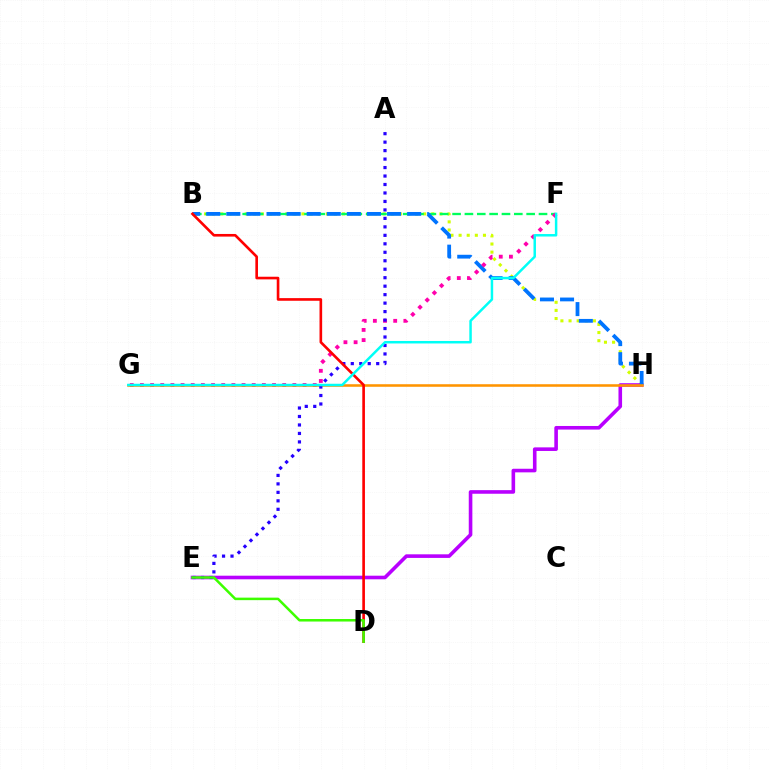{('B', 'H'): [{'color': '#d1ff00', 'line_style': 'dotted', 'thickness': 2.21}, {'color': '#0074ff', 'line_style': 'dashed', 'thickness': 2.73}], ('E', 'H'): [{'color': '#b900ff', 'line_style': 'solid', 'thickness': 2.59}], ('B', 'F'): [{'color': '#00ff5c', 'line_style': 'dashed', 'thickness': 1.68}], ('F', 'G'): [{'color': '#ff00ac', 'line_style': 'dotted', 'thickness': 2.76}, {'color': '#00fff6', 'line_style': 'solid', 'thickness': 1.79}], ('G', 'H'): [{'color': '#ff9400', 'line_style': 'solid', 'thickness': 1.85}], ('A', 'E'): [{'color': '#2500ff', 'line_style': 'dotted', 'thickness': 2.3}], ('B', 'D'): [{'color': '#ff0000', 'line_style': 'solid', 'thickness': 1.9}], ('D', 'E'): [{'color': '#3dff00', 'line_style': 'solid', 'thickness': 1.81}]}